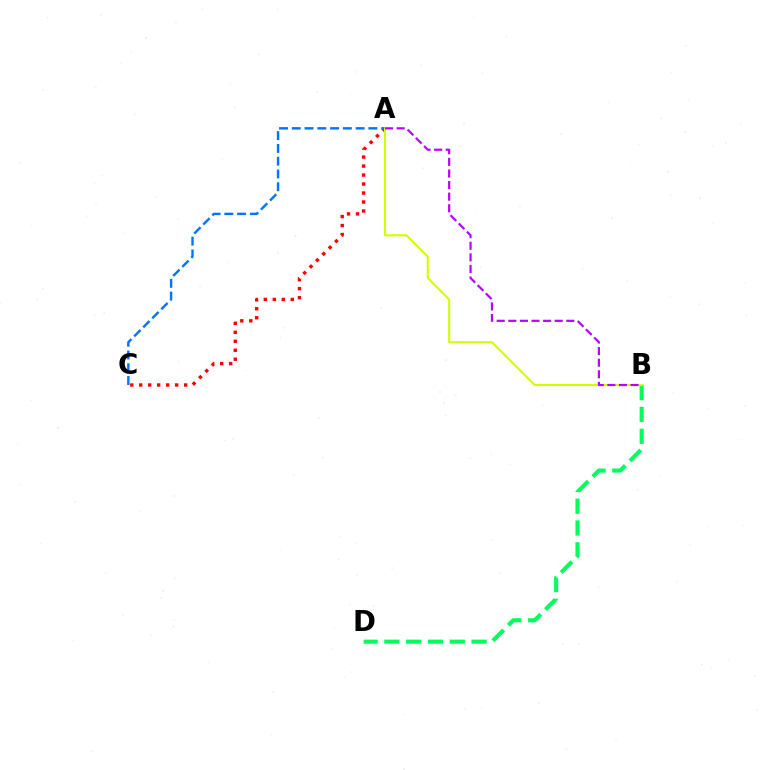{('A', 'C'): [{'color': '#ff0000', 'line_style': 'dotted', 'thickness': 2.44}, {'color': '#0074ff', 'line_style': 'dashed', 'thickness': 1.73}], ('B', 'D'): [{'color': '#00ff5c', 'line_style': 'dashed', 'thickness': 2.96}], ('A', 'B'): [{'color': '#d1ff00', 'line_style': 'solid', 'thickness': 1.5}, {'color': '#b900ff', 'line_style': 'dashed', 'thickness': 1.57}]}